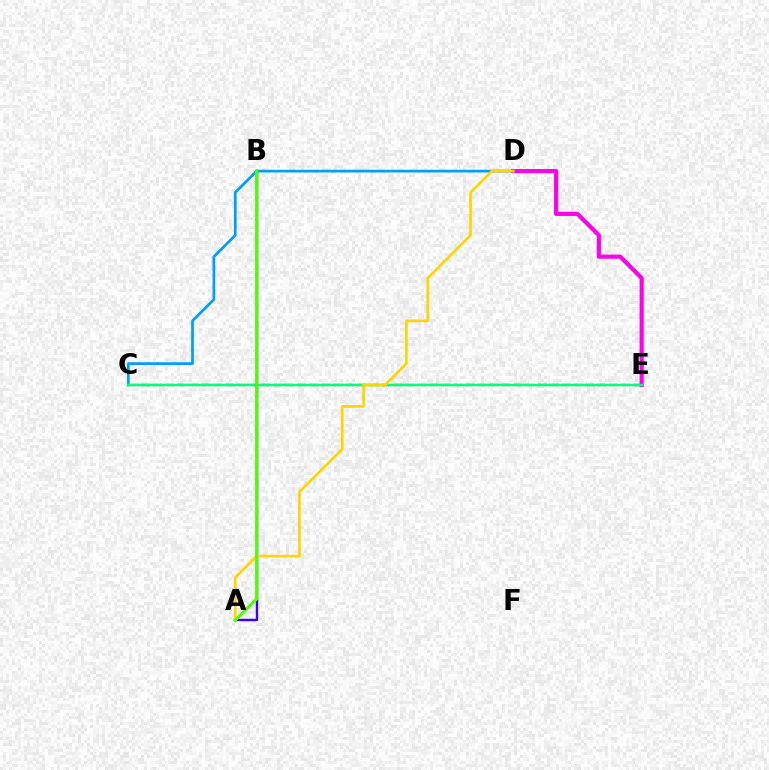{('A', 'B'): [{'color': '#3700ff', 'line_style': 'solid', 'thickness': 1.71}, {'color': '#4fff00', 'line_style': 'solid', 'thickness': 2.22}], ('C', 'D'): [{'color': '#009eff', 'line_style': 'solid', 'thickness': 1.96}], ('D', 'E'): [{'color': '#ff00ed', 'line_style': 'solid', 'thickness': 2.98}], ('C', 'E'): [{'color': '#ff0000', 'line_style': 'dashed', 'thickness': 1.63}, {'color': '#00ff86', 'line_style': 'solid', 'thickness': 1.79}], ('A', 'D'): [{'color': '#ffd500', 'line_style': 'solid', 'thickness': 1.92}]}